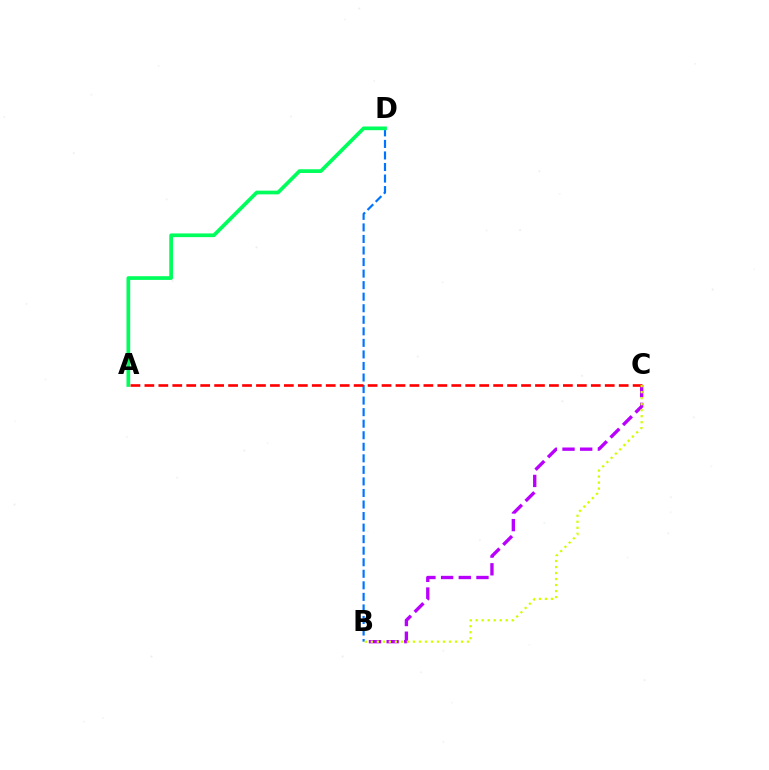{('B', 'D'): [{'color': '#0074ff', 'line_style': 'dashed', 'thickness': 1.57}], ('B', 'C'): [{'color': '#b900ff', 'line_style': 'dashed', 'thickness': 2.4}, {'color': '#d1ff00', 'line_style': 'dotted', 'thickness': 1.63}], ('A', 'D'): [{'color': '#00ff5c', 'line_style': 'solid', 'thickness': 2.67}], ('A', 'C'): [{'color': '#ff0000', 'line_style': 'dashed', 'thickness': 1.9}]}